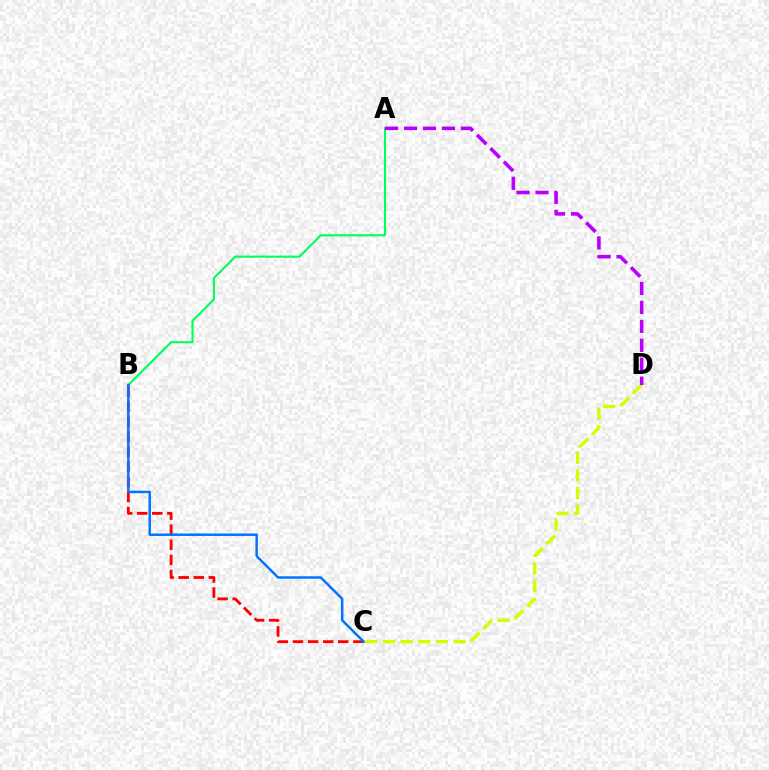{('C', 'D'): [{'color': '#d1ff00', 'line_style': 'dashed', 'thickness': 2.39}], ('B', 'C'): [{'color': '#ff0000', 'line_style': 'dashed', 'thickness': 2.05}, {'color': '#0074ff', 'line_style': 'solid', 'thickness': 1.77}], ('A', 'B'): [{'color': '#00ff5c', 'line_style': 'solid', 'thickness': 1.52}], ('A', 'D'): [{'color': '#b900ff', 'line_style': 'dashed', 'thickness': 2.57}]}